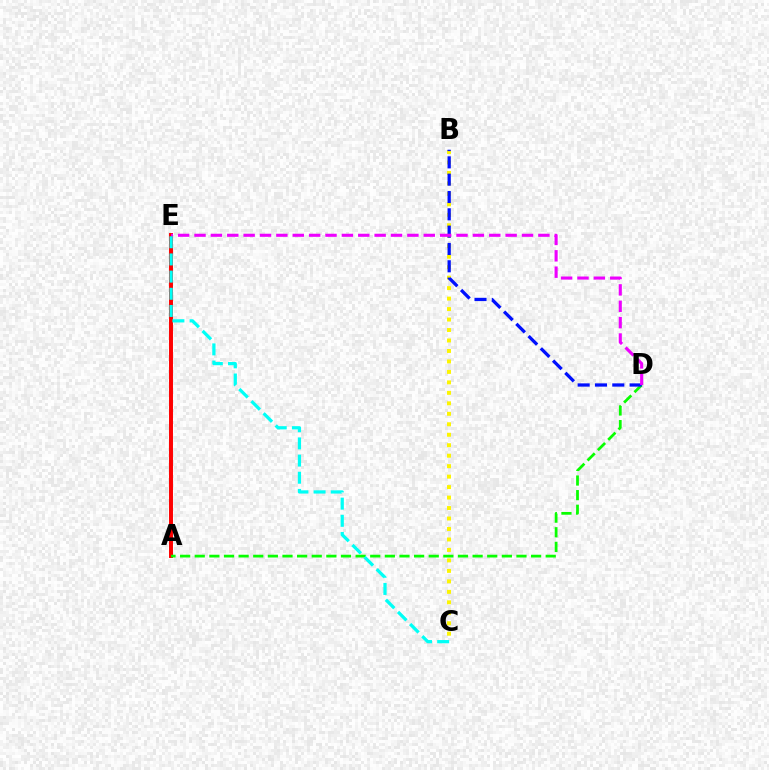{('A', 'E'): [{'color': '#ff0000', 'line_style': 'solid', 'thickness': 2.85}], ('A', 'D'): [{'color': '#08ff00', 'line_style': 'dashed', 'thickness': 1.99}], ('B', 'C'): [{'color': '#fcf500', 'line_style': 'dotted', 'thickness': 2.85}], ('B', 'D'): [{'color': '#0010ff', 'line_style': 'dashed', 'thickness': 2.35}], ('D', 'E'): [{'color': '#ee00ff', 'line_style': 'dashed', 'thickness': 2.22}], ('C', 'E'): [{'color': '#00fff6', 'line_style': 'dashed', 'thickness': 2.33}]}